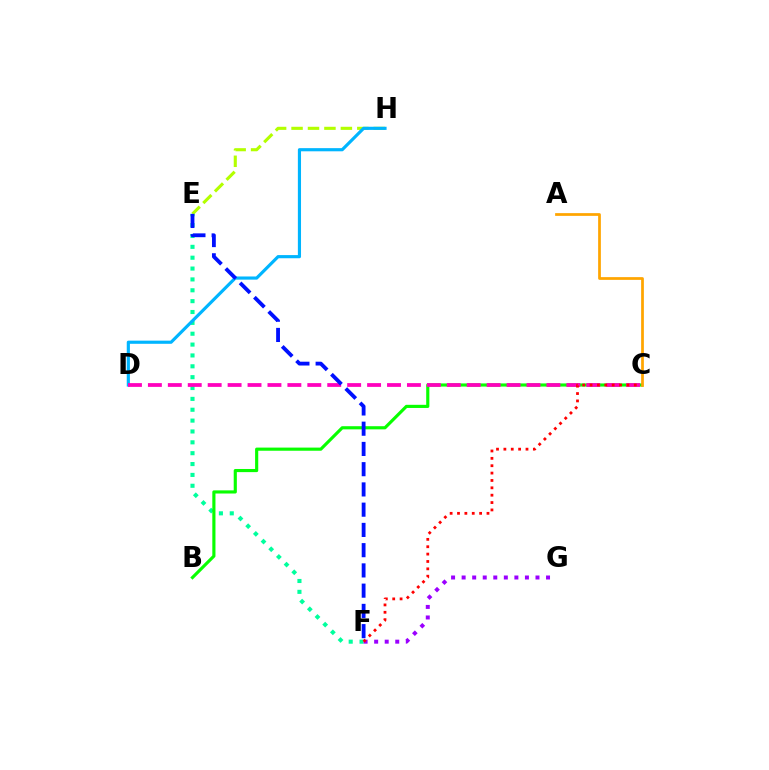{('E', 'H'): [{'color': '#b3ff00', 'line_style': 'dashed', 'thickness': 2.23}], ('E', 'F'): [{'color': '#00ff9d', 'line_style': 'dotted', 'thickness': 2.95}, {'color': '#0010ff', 'line_style': 'dashed', 'thickness': 2.75}], ('B', 'C'): [{'color': '#08ff00', 'line_style': 'solid', 'thickness': 2.26}], ('D', 'H'): [{'color': '#00b5ff', 'line_style': 'solid', 'thickness': 2.27}], ('C', 'D'): [{'color': '#ff00bd', 'line_style': 'dashed', 'thickness': 2.71}], ('F', 'G'): [{'color': '#9b00ff', 'line_style': 'dotted', 'thickness': 2.87}], ('C', 'F'): [{'color': '#ff0000', 'line_style': 'dotted', 'thickness': 2.0}], ('A', 'C'): [{'color': '#ffa500', 'line_style': 'solid', 'thickness': 1.97}]}